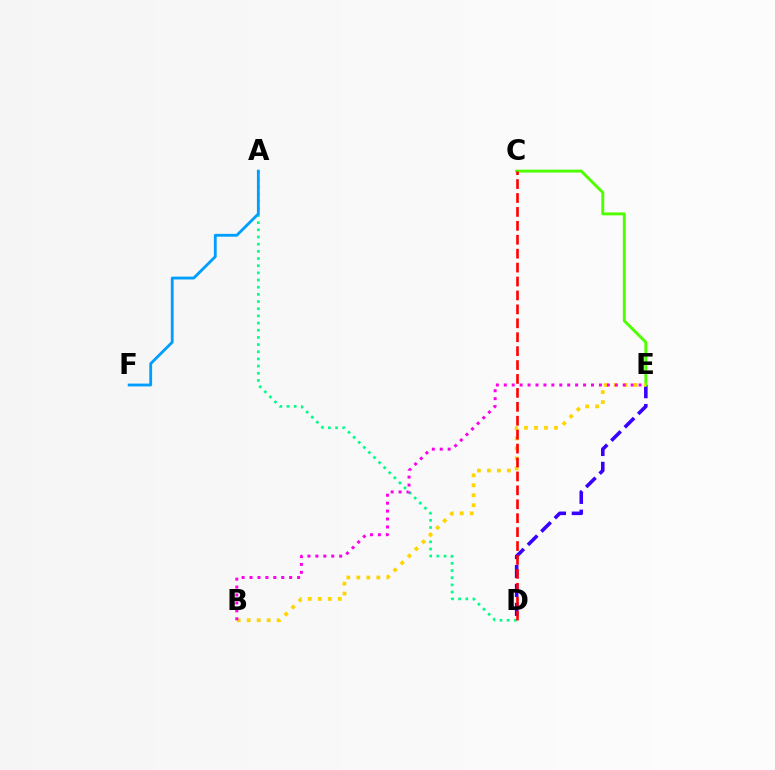{('A', 'D'): [{'color': '#00ff86', 'line_style': 'dotted', 'thickness': 1.95}], ('A', 'F'): [{'color': '#009eff', 'line_style': 'solid', 'thickness': 2.04}], ('D', 'E'): [{'color': '#3700ff', 'line_style': 'dashed', 'thickness': 2.57}], ('C', 'E'): [{'color': '#4fff00', 'line_style': 'solid', 'thickness': 2.11}], ('B', 'E'): [{'color': '#ffd500', 'line_style': 'dotted', 'thickness': 2.71}, {'color': '#ff00ed', 'line_style': 'dotted', 'thickness': 2.15}], ('C', 'D'): [{'color': '#ff0000', 'line_style': 'dashed', 'thickness': 1.89}]}